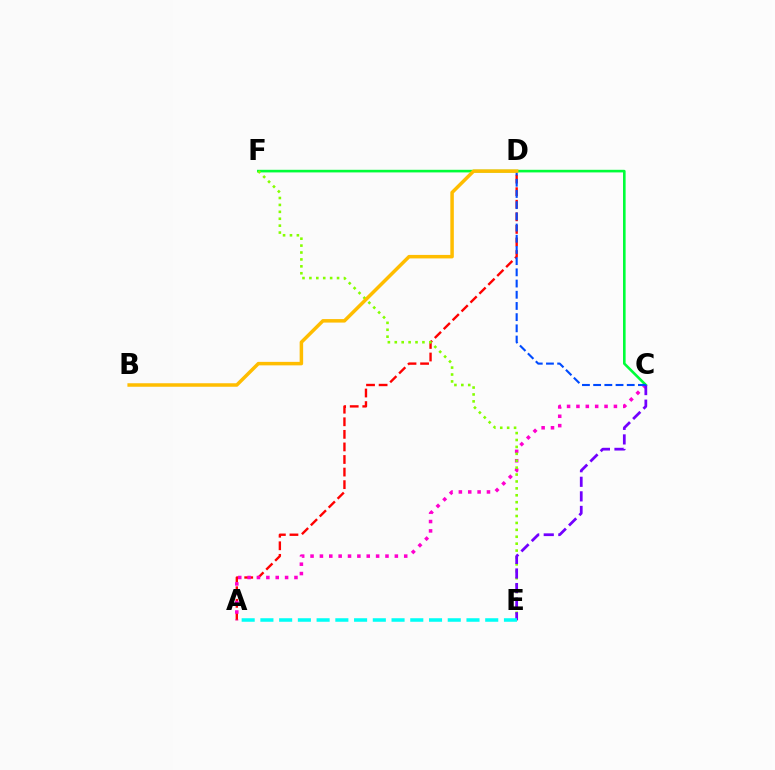{('C', 'F'): [{'color': '#00ff39', 'line_style': 'solid', 'thickness': 1.88}], ('A', 'D'): [{'color': '#ff0000', 'line_style': 'dashed', 'thickness': 1.71}], ('A', 'C'): [{'color': '#ff00cf', 'line_style': 'dotted', 'thickness': 2.55}], ('E', 'F'): [{'color': '#84ff00', 'line_style': 'dotted', 'thickness': 1.88}], ('C', 'E'): [{'color': '#7200ff', 'line_style': 'dashed', 'thickness': 1.98}], ('C', 'D'): [{'color': '#004bff', 'line_style': 'dashed', 'thickness': 1.52}], ('A', 'E'): [{'color': '#00fff6', 'line_style': 'dashed', 'thickness': 2.55}], ('B', 'D'): [{'color': '#ffbd00', 'line_style': 'solid', 'thickness': 2.52}]}